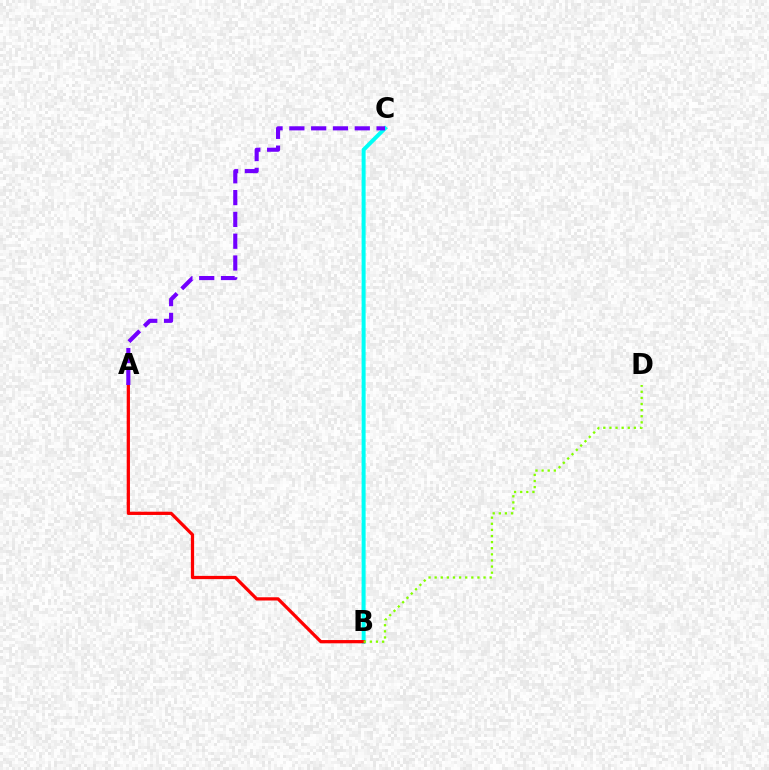{('B', 'C'): [{'color': '#00fff6', 'line_style': 'solid', 'thickness': 2.87}], ('A', 'B'): [{'color': '#ff0000', 'line_style': 'solid', 'thickness': 2.34}], ('A', 'C'): [{'color': '#7200ff', 'line_style': 'dashed', 'thickness': 2.96}], ('B', 'D'): [{'color': '#84ff00', 'line_style': 'dotted', 'thickness': 1.66}]}